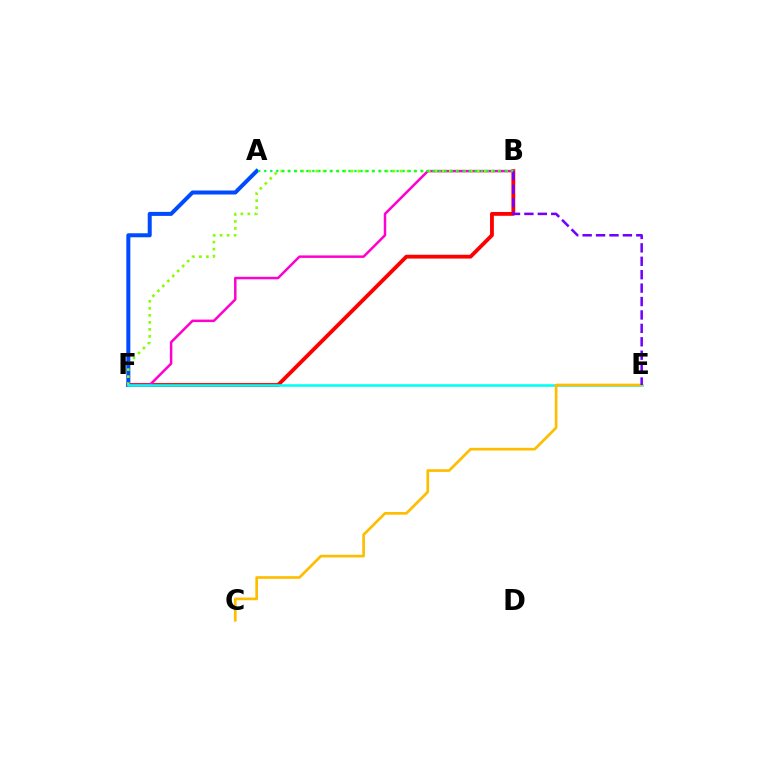{('B', 'F'): [{'color': '#ff0000', 'line_style': 'solid', 'thickness': 2.76}, {'color': '#ff00cf', 'line_style': 'solid', 'thickness': 1.8}, {'color': '#84ff00', 'line_style': 'dotted', 'thickness': 1.91}], ('A', 'F'): [{'color': '#004bff', 'line_style': 'solid', 'thickness': 2.89}], ('E', 'F'): [{'color': '#00fff6', 'line_style': 'solid', 'thickness': 1.85}], ('C', 'E'): [{'color': '#ffbd00', 'line_style': 'solid', 'thickness': 1.93}], ('B', 'E'): [{'color': '#7200ff', 'line_style': 'dashed', 'thickness': 1.82}], ('A', 'B'): [{'color': '#00ff39', 'line_style': 'dotted', 'thickness': 1.63}]}